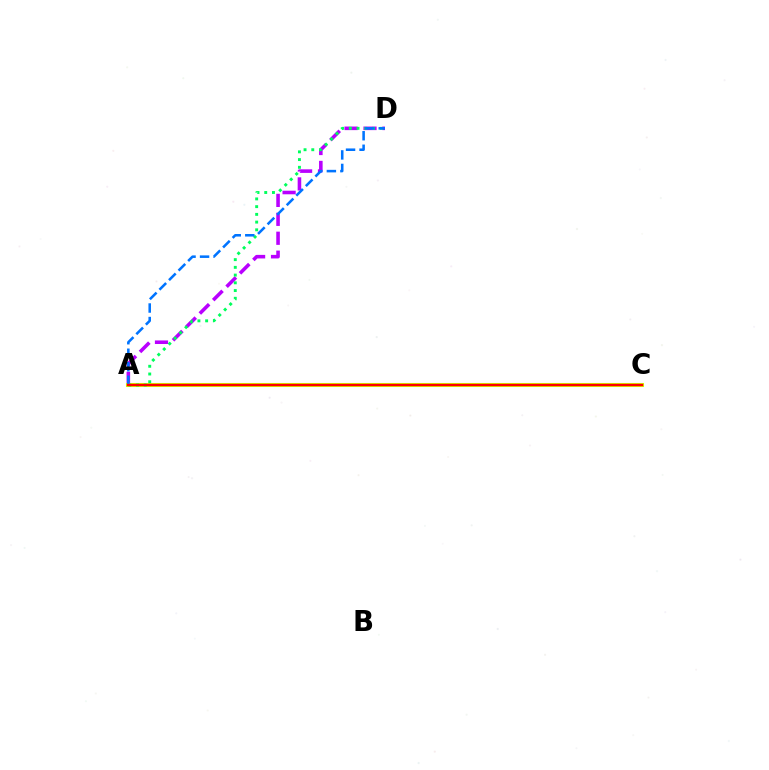{('A', 'D'): [{'color': '#b900ff', 'line_style': 'dashed', 'thickness': 2.57}, {'color': '#00ff5c', 'line_style': 'dotted', 'thickness': 2.1}, {'color': '#0074ff', 'line_style': 'dashed', 'thickness': 1.84}], ('A', 'C'): [{'color': '#d1ff00', 'line_style': 'solid', 'thickness': 2.93}, {'color': '#ff0000', 'line_style': 'solid', 'thickness': 1.73}]}